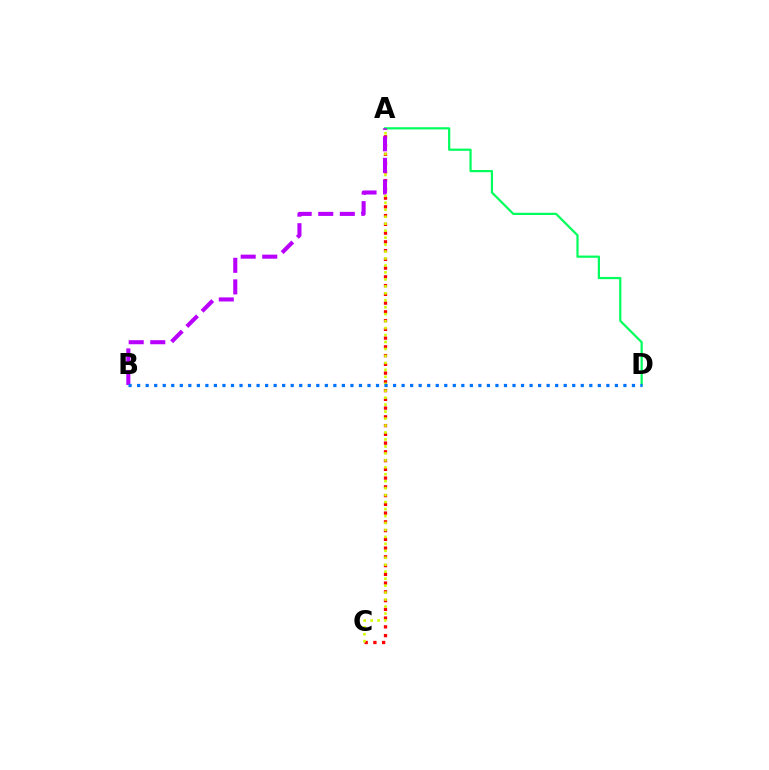{('A', 'C'): [{'color': '#ff0000', 'line_style': 'dotted', 'thickness': 2.38}, {'color': '#d1ff00', 'line_style': 'dotted', 'thickness': 1.89}], ('A', 'D'): [{'color': '#00ff5c', 'line_style': 'solid', 'thickness': 1.59}], ('A', 'B'): [{'color': '#b900ff', 'line_style': 'dashed', 'thickness': 2.93}], ('B', 'D'): [{'color': '#0074ff', 'line_style': 'dotted', 'thickness': 2.32}]}